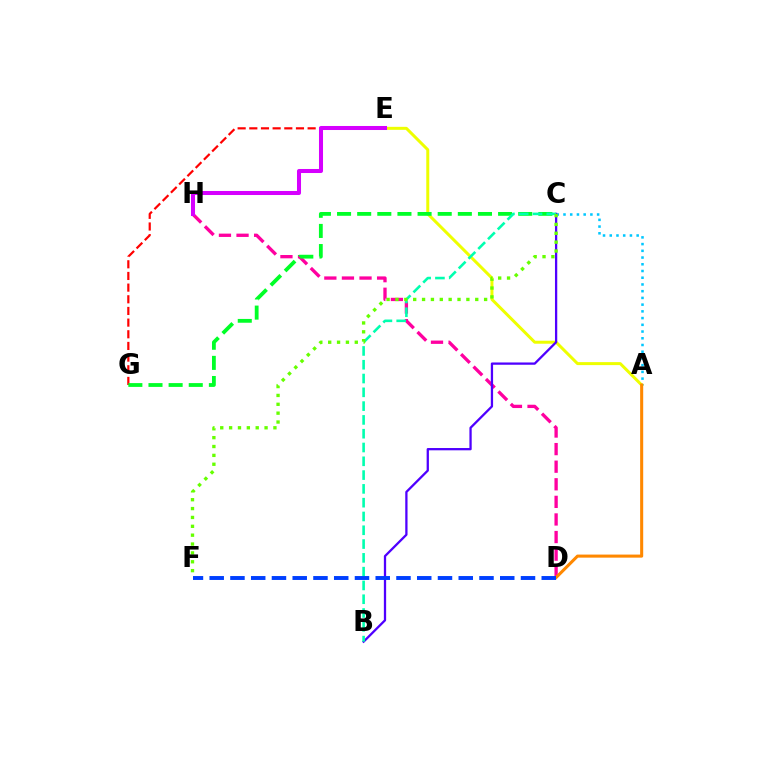{('A', 'C'): [{'color': '#00c7ff', 'line_style': 'dotted', 'thickness': 1.83}], ('A', 'E'): [{'color': '#eeff00', 'line_style': 'solid', 'thickness': 2.16}], ('E', 'G'): [{'color': '#ff0000', 'line_style': 'dashed', 'thickness': 1.58}], ('D', 'H'): [{'color': '#ff00a0', 'line_style': 'dashed', 'thickness': 2.39}], ('B', 'C'): [{'color': '#4f00ff', 'line_style': 'solid', 'thickness': 1.64}, {'color': '#00ffaf', 'line_style': 'dashed', 'thickness': 1.87}], ('E', 'H'): [{'color': '#d600ff', 'line_style': 'solid', 'thickness': 2.9}], ('A', 'D'): [{'color': '#ff8800', 'line_style': 'solid', 'thickness': 2.21}], ('C', 'G'): [{'color': '#00ff27', 'line_style': 'dashed', 'thickness': 2.73}], ('C', 'F'): [{'color': '#66ff00', 'line_style': 'dotted', 'thickness': 2.41}], ('D', 'F'): [{'color': '#003fff', 'line_style': 'dashed', 'thickness': 2.82}]}